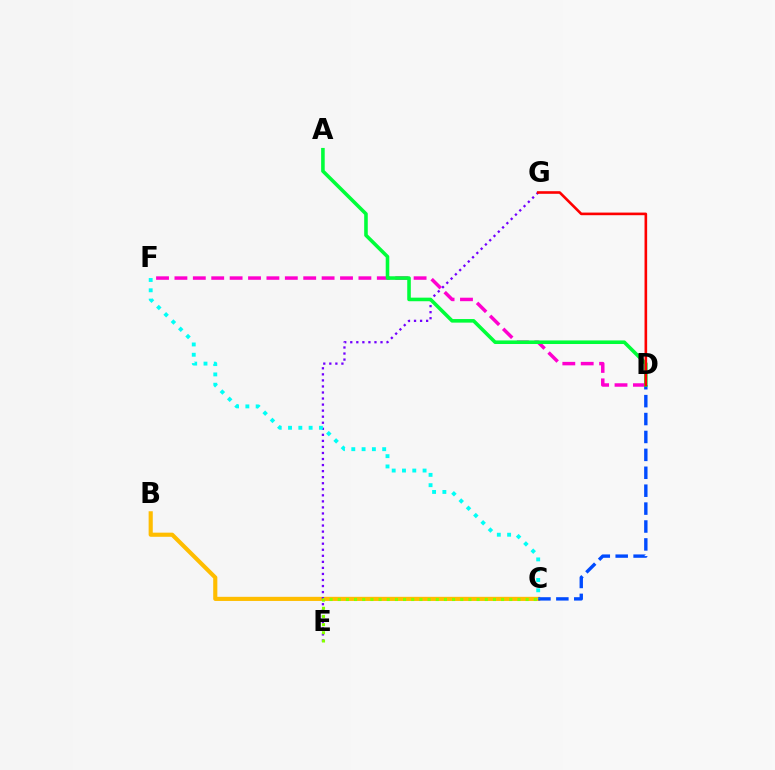{('B', 'C'): [{'color': '#ffbd00', 'line_style': 'solid', 'thickness': 2.98}], ('E', 'G'): [{'color': '#7200ff', 'line_style': 'dotted', 'thickness': 1.64}], ('D', 'F'): [{'color': '#ff00cf', 'line_style': 'dashed', 'thickness': 2.5}], ('C', 'D'): [{'color': '#004bff', 'line_style': 'dashed', 'thickness': 2.43}], ('C', 'F'): [{'color': '#00fff6', 'line_style': 'dotted', 'thickness': 2.8}], ('A', 'D'): [{'color': '#00ff39', 'line_style': 'solid', 'thickness': 2.58}], ('D', 'G'): [{'color': '#ff0000', 'line_style': 'solid', 'thickness': 1.89}], ('C', 'E'): [{'color': '#84ff00', 'line_style': 'dotted', 'thickness': 2.22}]}